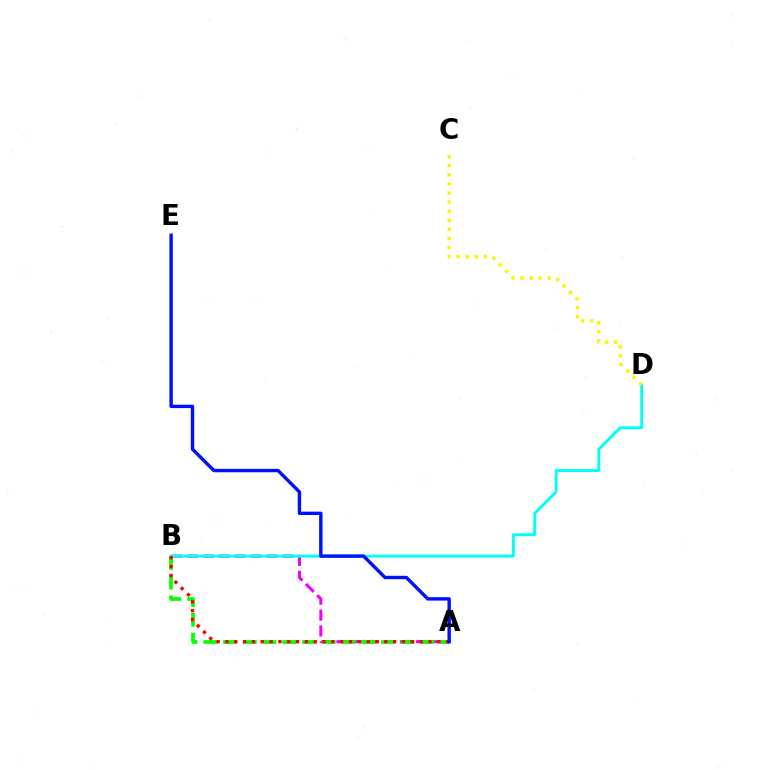{('A', 'B'): [{'color': '#ee00ff', 'line_style': 'dashed', 'thickness': 2.16}, {'color': '#08ff00', 'line_style': 'dashed', 'thickness': 2.68}, {'color': '#ff0000', 'line_style': 'dotted', 'thickness': 2.4}], ('B', 'D'): [{'color': '#00fff6', 'line_style': 'solid', 'thickness': 2.07}], ('C', 'D'): [{'color': '#fcf500', 'line_style': 'dotted', 'thickness': 2.47}], ('A', 'E'): [{'color': '#0010ff', 'line_style': 'solid', 'thickness': 2.45}]}